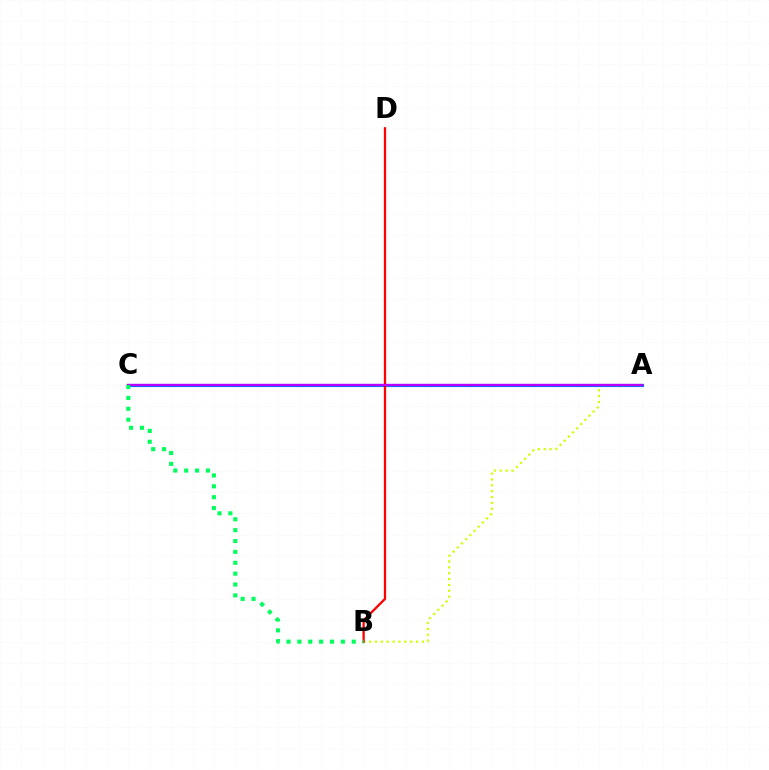{('A', 'C'): [{'color': '#0074ff', 'line_style': 'solid', 'thickness': 2.27}, {'color': '#b900ff', 'line_style': 'solid', 'thickness': 1.64}], ('A', 'B'): [{'color': '#d1ff00', 'line_style': 'dotted', 'thickness': 1.59}], ('B', 'D'): [{'color': '#ff0000', 'line_style': 'solid', 'thickness': 1.65}], ('B', 'C'): [{'color': '#00ff5c', 'line_style': 'dotted', 'thickness': 2.95}]}